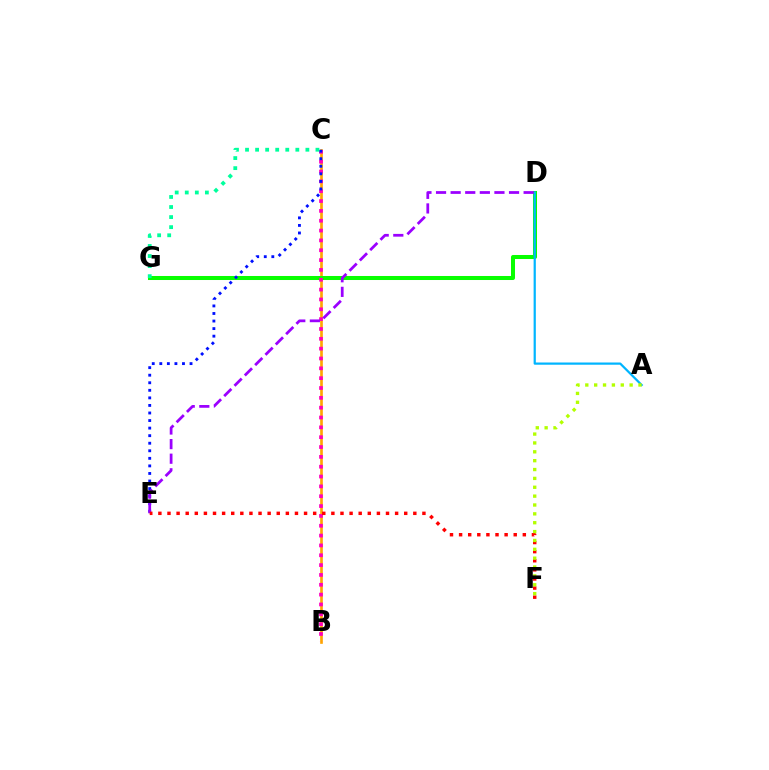{('B', 'C'): [{'color': '#ffa500', 'line_style': 'solid', 'thickness': 1.91}, {'color': '#ff00bd', 'line_style': 'dotted', 'thickness': 2.67}], ('D', 'G'): [{'color': '#08ff00', 'line_style': 'solid', 'thickness': 2.9}], ('A', 'D'): [{'color': '#00b5ff', 'line_style': 'solid', 'thickness': 1.6}], ('C', 'E'): [{'color': '#0010ff', 'line_style': 'dotted', 'thickness': 2.05}], ('D', 'E'): [{'color': '#9b00ff', 'line_style': 'dashed', 'thickness': 1.98}], ('E', 'F'): [{'color': '#ff0000', 'line_style': 'dotted', 'thickness': 2.47}], ('A', 'F'): [{'color': '#b3ff00', 'line_style': 'dotted', 'thickness': 2.41}], ('C', 'G'): [{'color': '#00ff9d', 'line_style': 'dotted', 'thickness': 2.73}]}